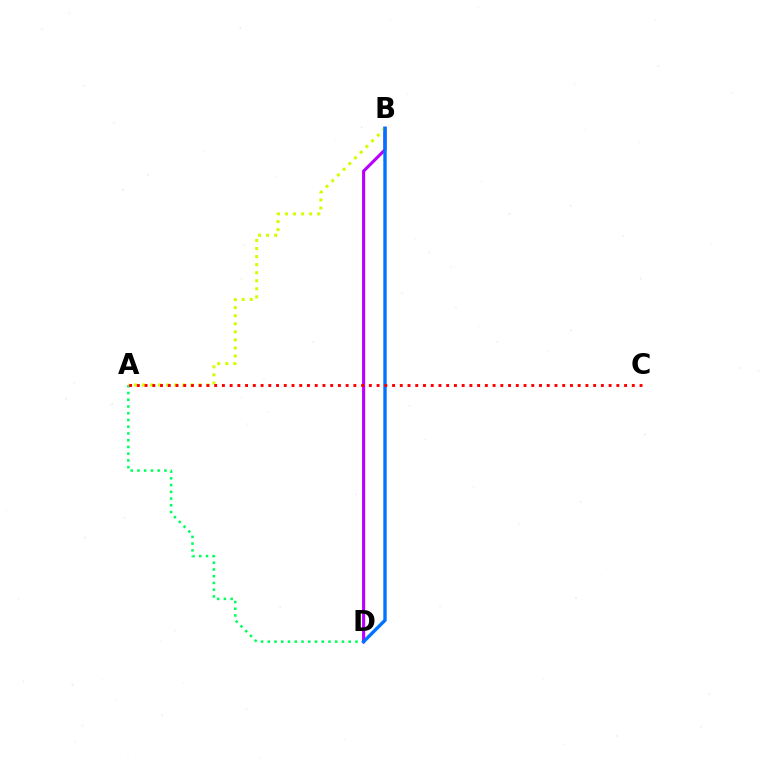{('A', 'D'): [{'color': '#00ff5c', 'line_style': 'dotted', 'thickness': 1.83}], ('B', 'D'): [{'color': '#b900ff', 'line_style': 'solid', 'thickness': 2.24}, {'color': '#0074ff', 'line_style': 'solid', 'thickness': 2.44}], ('A', 'B'): [{'color': '#d1ff00', 'line_style': 'dotted', 'thickness': 2.19}], ('A', 'C'): [{'color': '#ff0000', 'line_style': 'dotted', 'thickness': 2.1}]}